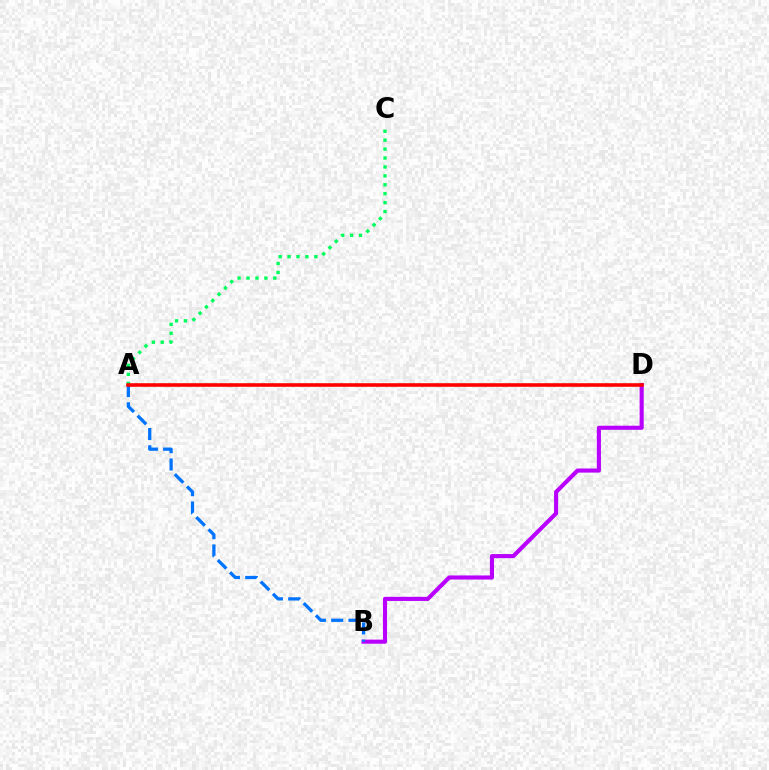{('B', 'D'): [{'color': '#b900ff', 'line_style': 'solid', 'thickness': 2.95}], ('A', 'B'): [{'color': '#0074ff', 'line_style': 'dashed', 'thickness': 2.35}], ('A', 'D'): [{'color': '#d1ff00', 'line_style': 'dashed', 'thickness': 1.55}, {'color': '#ff0000', 'line_style': 'solid', 'thickness': 2.58}], ('A', 'C'): [{'color': '#00ff5c', 'line_style': 'dotted', 'thickness': 2.42}]}